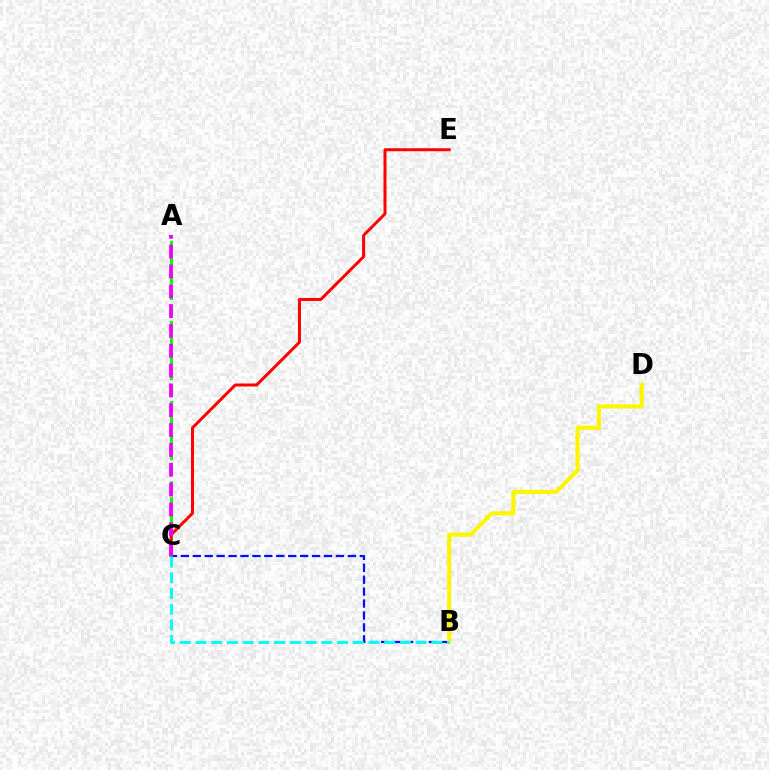{('B', 'C'): [{'color': '#0010ff', 'line_style': 'dashed', 'thickness': 1.62}, {'color': '#00fff6', 'line_style': 'dashed', 'thickness': 2.14}], ('A', 'C'): [{'color': '#08ff00', 'line_style': 'dashed', 'thickness': 2.18}, {'color': '#ee00ff', 'line_style': 'dashed', 'thickness': 2.69}], ('C', 'E'): [{'color': '#ff0000', 'line_style': 'solid', 'thickness': 2.15}], ('B', 'D'): [{'color': '#fcf500', 'line_style': 'solid', 'thickness': 2.97}]}